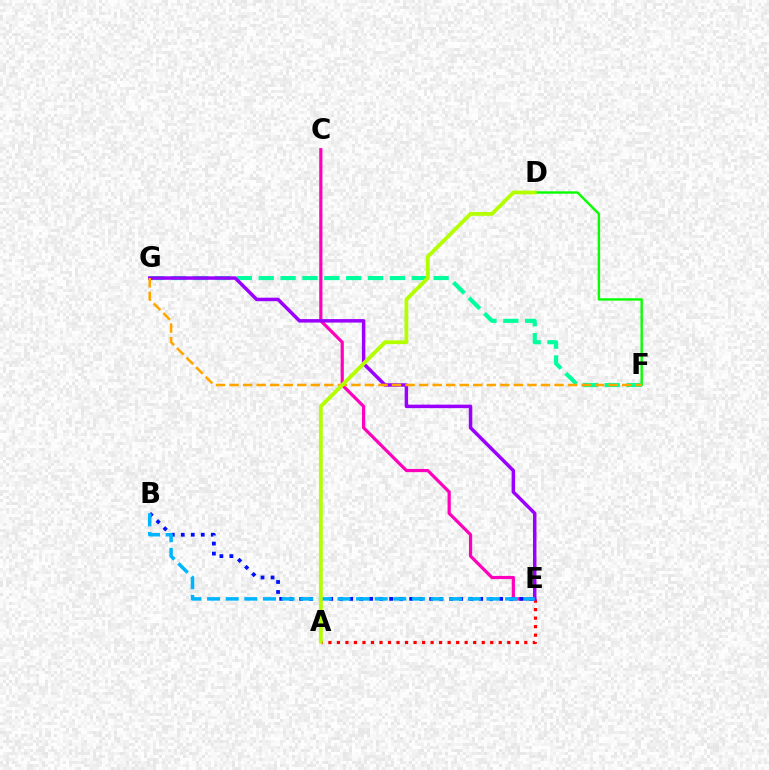{('D', 'F'): [{'color': '#08ff00', 'line_style': 'solid', 'thickness': 1.72}], ('A', 'E'): [{'color': '#ff0000', 'line_style': 'dotted', 'thickness': 2.31}], ('F', 'G'): [{'color': '#00ff9d', 'line_style': 'dashed', 'thickness': 2.97}, {'color': '#ffa500', 'line_style': 'dashed', 'thickness': 1.84}], ('C', 'E'): [{'color': '#ff00bd', 'line_style': 'solid', 'thickness': 2.3}], ('E', 'G'): [{'color': '#9b00ff', 'line_style': 'solid', 'thickness': 2.51}], ('B', 'E'): [{'color': '#0010ff', 'line_style': 'dotted', 'thickness': 2.72}, {'color': '#00b5ff', 'line_style': 'dashed', 'thickness': 2.53}], ('A', 'D'): [{'color': '#b3ff00', 'line_style': 'solid', 'thickness': 2.75}]}